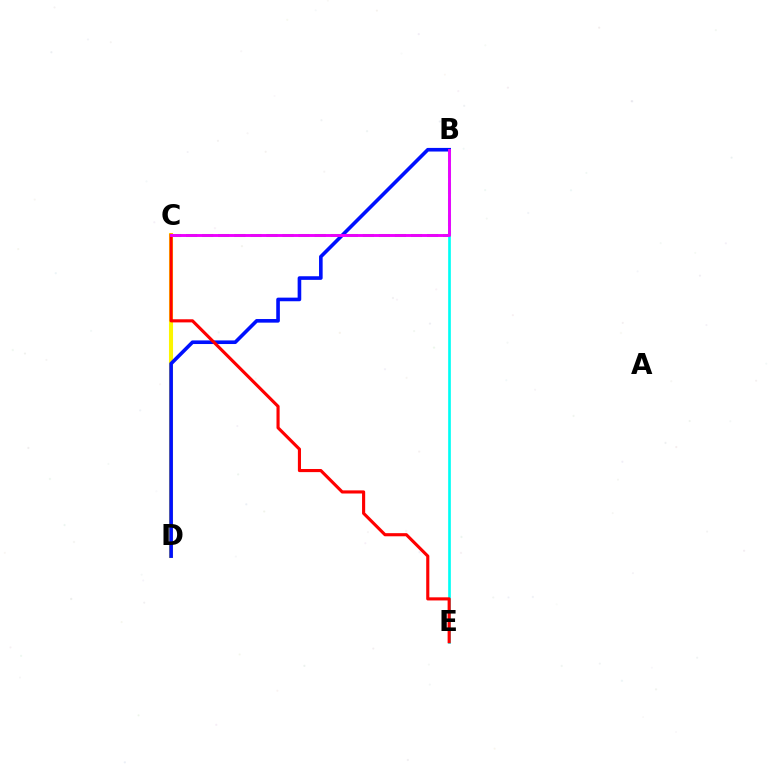{('B', 'C'): [{'color': '#08ff00', 'line_style': 'dashed', 'thickness': 2.18}, {'color': '#ee00ff', 'line_style': 'solid', 'thickness': 2.09}], ('B', 'E'): [{'color': '#00fff6', 'line_style': 'solid', 'thickness': 1.93}], ('C', 'D'): [{'color': '#fcf500', 'line_style': 'solid', 'thickness': 2.92}], ('B', 'D'): [{'color': '#0010ff', 'line_style': 'solid', 'thickness': 2.6}], ('C', 'E'): [{'color': '#ff0000', 'line_style': 'solid', 'thickness': 2.25}]}